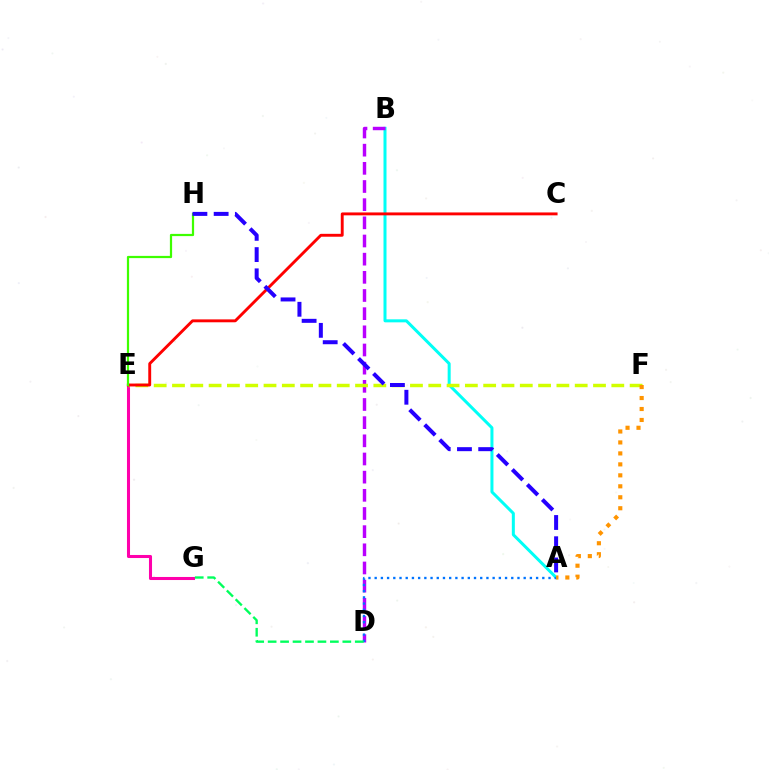{('A', 'B'): [{'color': '#00fff6', 'line_style': 'solid', 'thickness': 2.17}], ('E', 'G'): [{'color': '#ff00ac', 'line_style': 'solid', 'thickness': 2.2}], ('B', 'D'): [{'color': '#b900ff', 'line_style': 'dashed', 'thickness': 2.47}], ('E', 'F'): [{'color': '#d1ff00', 'line_style': 'dashed', 'thickness': 2.49}], ('A', 'D'): [{'color': '#0074ff', 'line_style': 'dotted', 'thickness': 1.69}], ('C', 'E'): [{'color': '#ff0000', 'line_style': 'solid', 'thickness': 2.08}], ('A', 'F'): [{'color': '#ff9400', 'line_style': 'dotted', 'thickness': 2.98}], ('D', 'G'): [{'color': '#00ff5c', 'line_style': 'dashed', 'thickness': 1.69}], ('E', 'H'): [{'color': '#3dff00', 'line_style': 'solid', 'thickness': 1.6}], ('A', 'H'): [{'color': '#2500ff', 'line_style': 'dashed', 'thickness': 2.88}]}